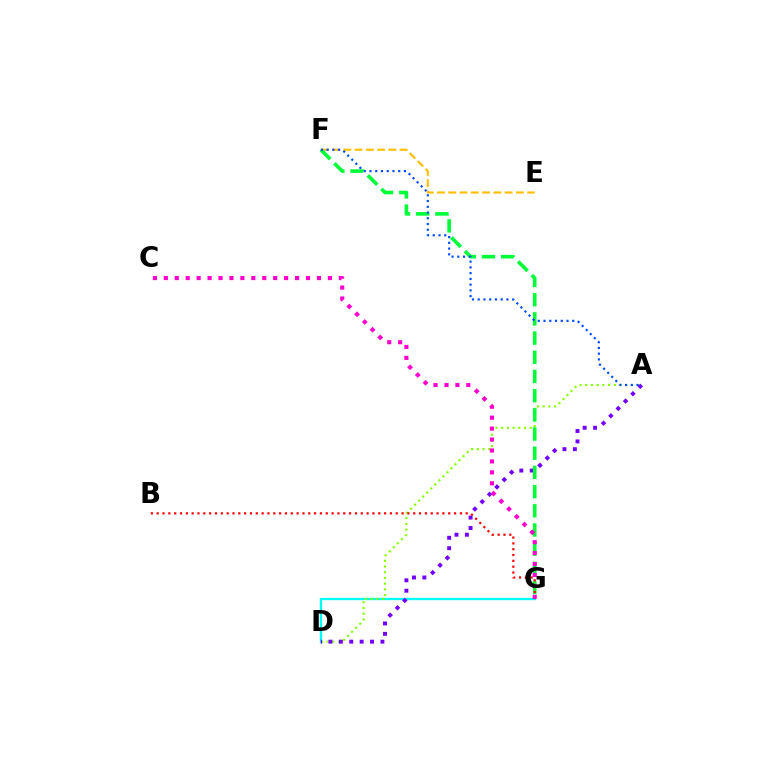{('D', 'G'): [{'color': '#00fff6', 'line_style': 'solid', 'thickness': 1.68}], ('A', 'D'): [{'color': '#84ff00', 'line_style': 'dotted', 'thickness': 1.55}, {'color': '#7200ff', 'line_style': 'dotted', 'thickness': 2.82}], ('E', 'F'): [{'color': '#ffbd00', 'line_style': 'dashed', 'thickness': 1.53}], ('F', 'G'): [{'color': '#00ff39', 'line_style': 'dashed', 'thickness': 2.61}], ('A', 'F'): [{'color': '#004bff', 'line_style': 'dotted', 'thickness': 1.56}], ('B', 'G'): [{'color': '#ff0000', 'line_style': 'dotted', 'thickness': 1.58}], ('C', 'G'): [{'color': '#ff00cf', 'line_style': 'dotted', 'thickness': 2.97}]}